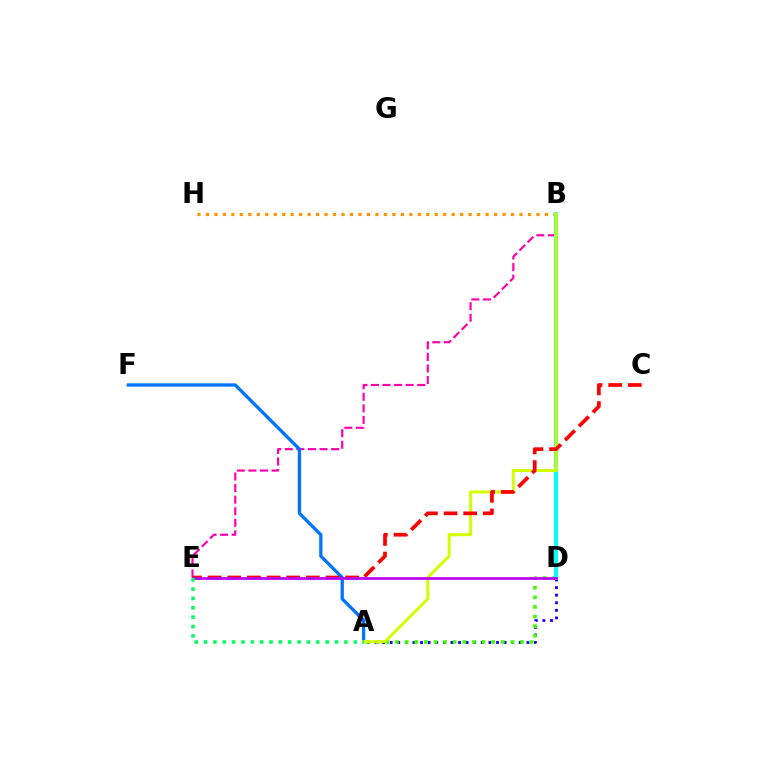{('A', 'D'): [{'color': '#2500ff', 'line_style': 'dotted', 'thickness': 2.06}, {'color': '#3dff00', 'line_style': 'dotted', 'thickness': 2.61}], ('B', 'H'): [{'color': '#ff9400', 'line_style': 'dotted', 'thickness': 2.3}], ('B', 'E'): [{'color': '#ff00ac', 'line_style': 'dashed', 'thickness': 1.57}], ('B', 'D'): [{'color': '#00fff6', 'line_style': 'solid', 'thickness': 2.87}], ('A', 'F'): [{'color': '#0074ff', 'line_style': 'solid', 'thickness': 2.37}], ('A', 'B'): [{'color': '#d1ff00', 'line_style': 'solid', 'thickness': 2.15}], ('C', 'E'): [{'color': '#ff0000', 'line_style': 'dashed', 'thickness': 2.67}], ('D', 'E'): [{'color': '#b900ff', 'line_style': 'solid', 'thickness': 1.94}], ('A', 'E'): [{'color': '#00ff5c', 'line_style': 'dotted', 'thickness': 2.54}]}